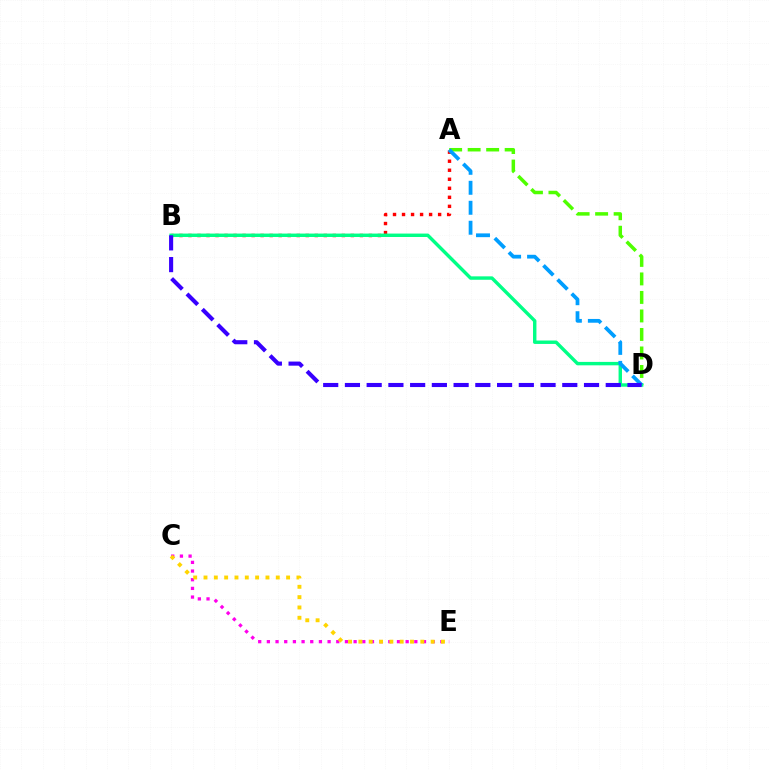{('A', 'B'): [{'color': '#ff0000', 'line_style': 'dotted', 'thickness': 2.45}], ('A', 'D'): [{'color': '#4fff00', 'line_style': 'dashed', 'thickness': 2.51}, {'color': '#009eff', 'line_style': 'dashed', 'thickness': 2.71}], ('B', 'D'): [{'color': '#00ff86', 'line_style': 'solid', 'thickness': 2.46}, {'color': '#3700ff', 'line_style': 'dashed', 'thickness': 2.95}], ('C', 'E'): [{'color': '#ff00ed', 'line_style': 'dotted', 'thickness': 2.36}, {'color': '#ffd500', 'line_style': 'dotted', 'thickness': 2.81}]}